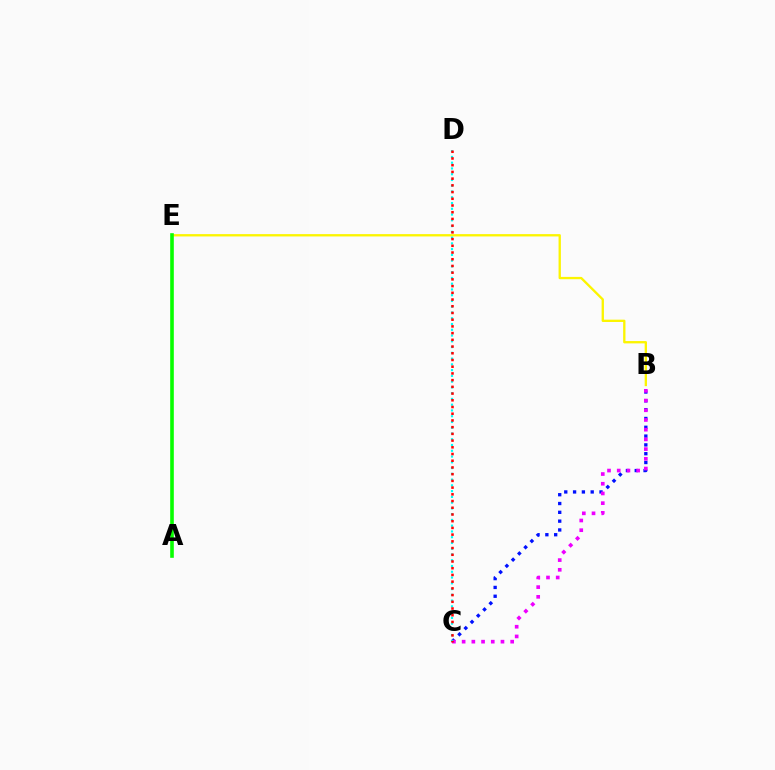{('B', 'C'): [{'color': '#0010ff', 'line_style': 'dotted', 'thickness': 2.39}, {'color': '#ee00ff', 'line_style': 'dotted', 'thickness': 2.64}], ('B', 'E'): [{'color': '#fcf500', 'line_style': 'solid', 'thickness': 1.68}], ('A', 'E'): [{'color': '#08ff00', 'line_style': 'solid', 'thickness': 2.61}], ('C', 'D'): [{'color': '#00fff6', 'line_style': 'dotted', 'thickness': 1.57}, {'color': '#ff0000', 'line_style': 'dotted', 'thickness': 1.82}]}